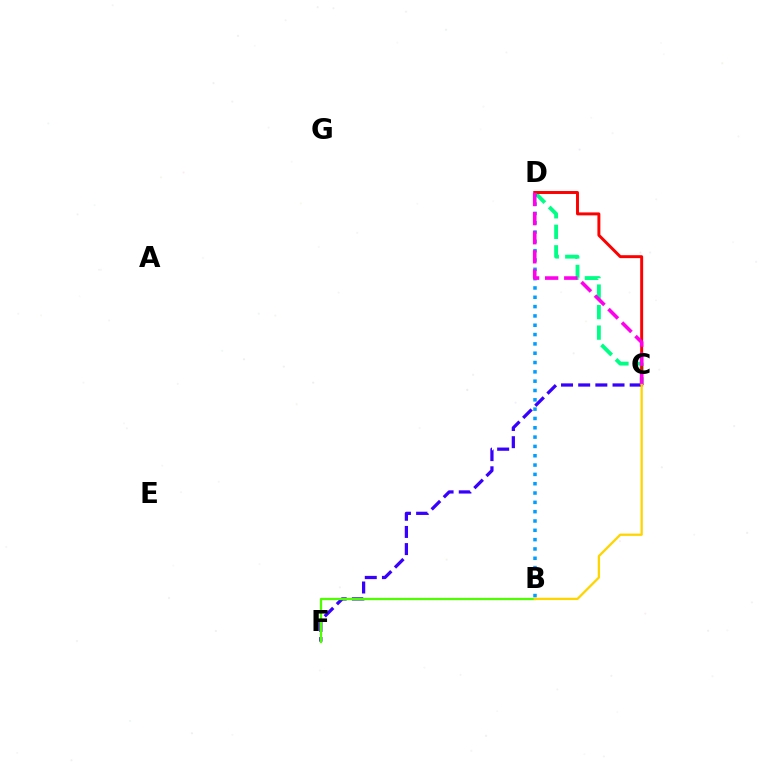{('C', 'D'): [{'color': '#00ff86', 'line_style': 'dashed', 'thickness': 2.79}, {'color': '#ff0000', 'line_style': 'solid', 'thickness': 2.12}, {'color': '#ff00ed', 'line_style': 'dashed', 'thickness': 2.59}], ('C', 'F'): [{'color': '#3700ff', 'line_style': 'dashed', 'thickness': 2.33}], ('B', 'F'): [{'color': '#4fff00', 'line_style': 'solid', 'thickness': 1.62}], ('B', 'D'): [{'color': '#009eff', 'line_style': 'dotted', 'thickness': 2.53}], ('B', 'C'): [{'color': '#ffd500', 'line_style': 'solid', 'thickness': 1.64}]}